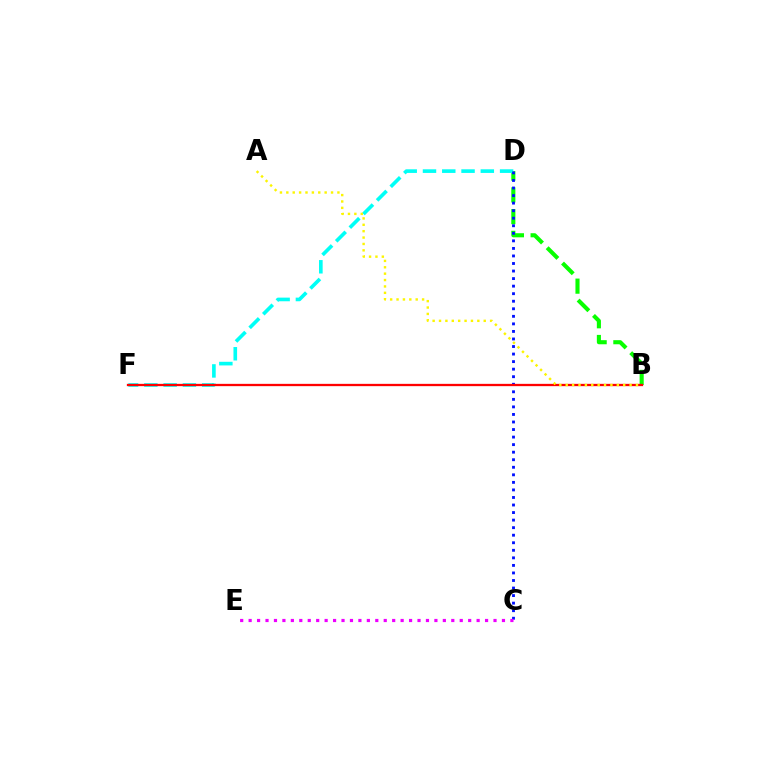{('B', 'D'): [{'color': '#08ff00', 'line_style': 'dashed', 'thickness': 2.95}], ('D', 'F'): [{'color': '#00fff6', 'line_style': 'dashed', 'thickness': 2.62}], ('C', 'D'): [{'color': '#0010ff', 'line_style': 'dotted', 'thickness': 2.05}], ('B', 'F'): [{'color': '#ff0000', 'line_style': 'solid', 'thickness': 1.66}], ('C', 'E'): [{'color': '#ee00ff', 'line_style': 'dotted', 'thickness': 2.29}], ('A', 'B'): [{'color': '#fcf500', 'line_style': 'dotted', 'thickness': 1.74}]}